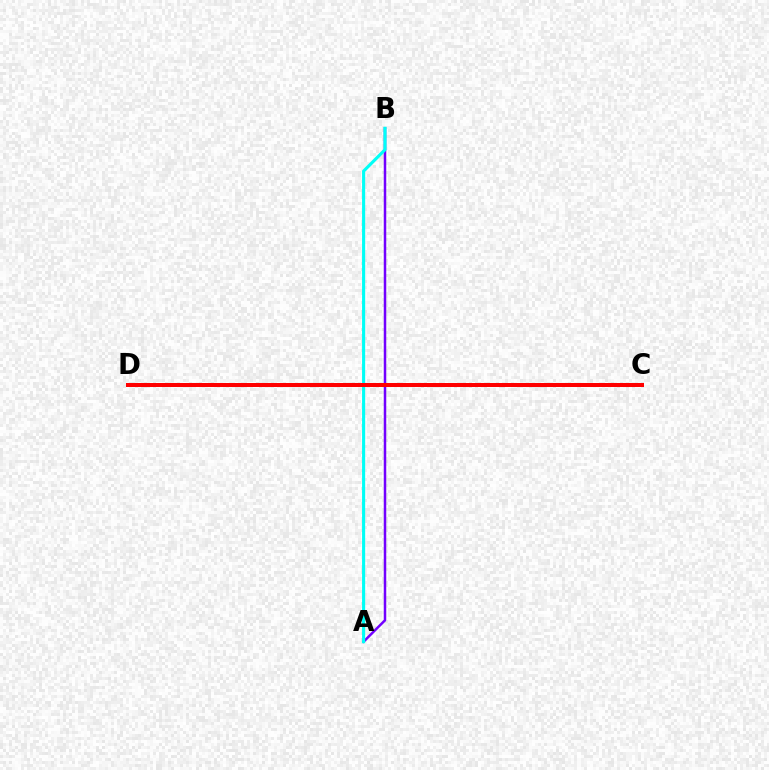{('A', 'B'): [{'color': '#7200ff', 'line_style': 'solid', 'thickness': 1.8}, {'color': '#00fff6', 'line_style': 'solid', 'thickness': 2.24}], ('C', 'D'): [{'color': '#84ff00', 'line_style': 'dashed', 'thickness': 2.56}, {'color': '#ff0000', 'line_style': 'solid', 'thickness': 2.88}]}